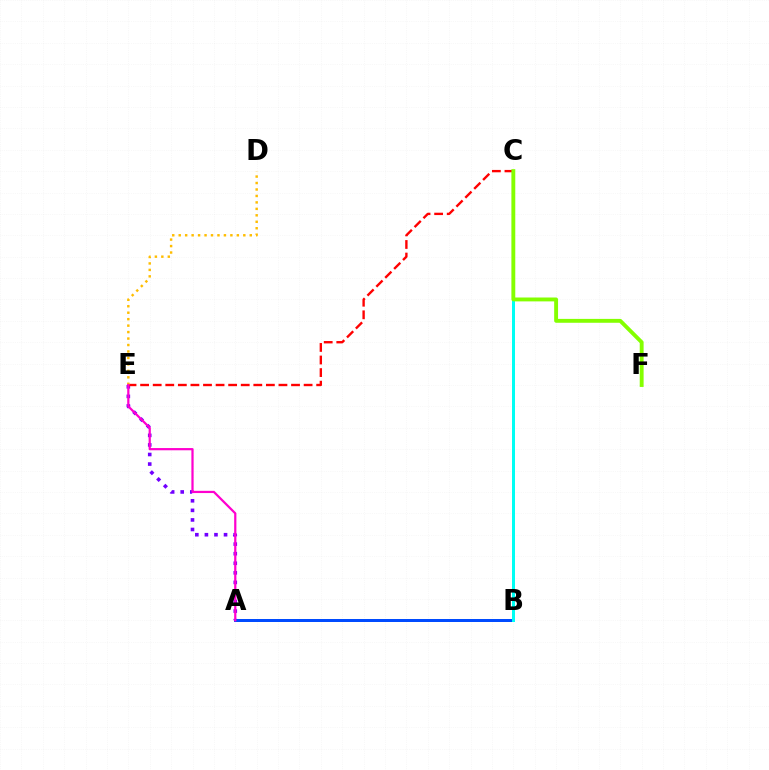{('B', 'C'): [{'color': '#00ff39', 'line_style': 'solid', 'thickness': 2.09}, {'color': '#00fff6', 'line_style': 'solid', 'thickness': 2.14}], ('A', 'E'): [{'color': '#7200ff', 'line_style': 'dotted', 'thickness': 2.6}, {'color': '#ff00cf', 'line_style': 'solid', 'thickness': 1.6}], ('A', 'B'): [{'color': '#004bff', 'line_style': 'solid', 'thickness': 2.16}], ('C', 'E'): [{'color': '#ff0000', 'line_style': 'dashed', 'thickness': 1.71}], ('D', 'E'): [{'color': '#ffbd00', 'line_style': 'dotted', 'thickness': 1.76}], ('C', 'F'): [{'color': '#84ff00', 'line_style': 'solid', 'thickness': 2.8}]}